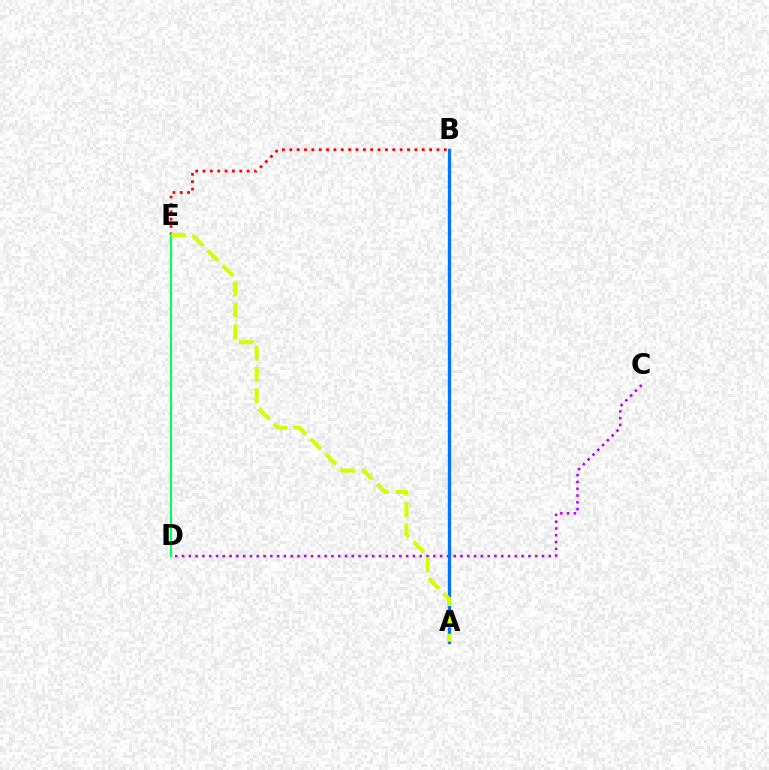{('B', 'E'): [{'color': '#ff0000', 'line_style': 'dotted', 'thickness': 2.0}], ('C', 'D'): [{'color': '#b900ff', 'line_style': 'dotted', 'thickness': 1.85}], ('A', 'B'): [{'color': '#0074ff', 'line_style': 'solid', 'thickness': 2.37}], ('D', 'E'): [{'color': '#00ff5c', 'line_style': 'solid', 'thickness': 1.56}], ('A', 'E'): [{'color': '#d1ff00', 'line_style': 'dashed', 'thickness': 2.9}]}